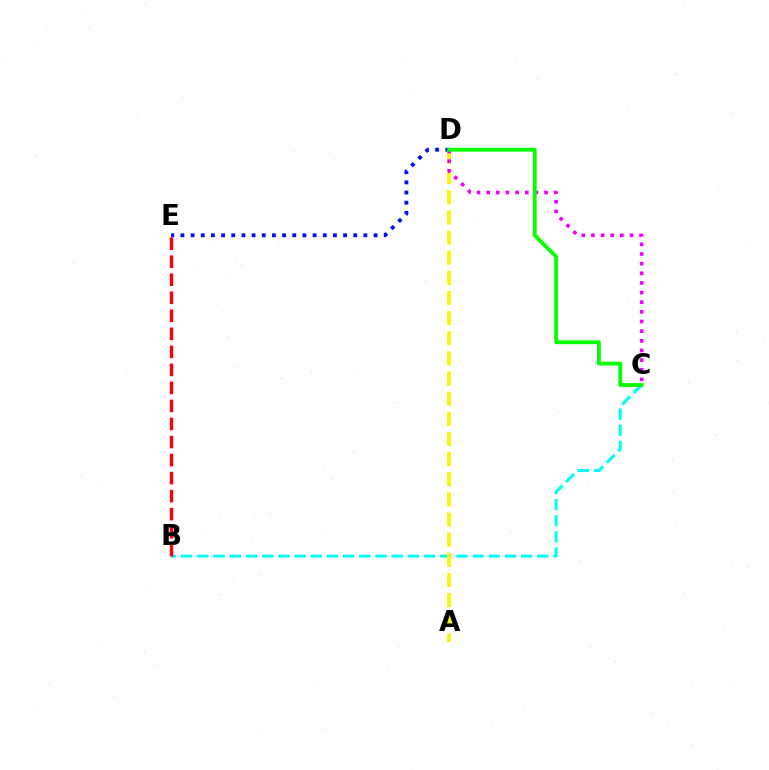{('B', 'C'): [{'color': '#00fff6', 'line_style': 'dashed', 'thickness': 2.2}], ('D', 'E'): [{'color': '#0010ff', 'line_style': 'dotted', 'thickness': 2.76}], ('A', 'D'): [{'color': '#fcf500', 'line_style': 'dashed', 'thickness': 2.74}], ('B', 'E'): [{'color': '#ff0000', 'line_style': 'dashed', 'thickness': 2.45}], ('C', 'D'): [{'color': '#ee00ff', 'line_style': 'dotted', 'thickness': 2.62}, {'color': '#08ff00', 'line_style': 'solid', 'thickness': 2.77}]}